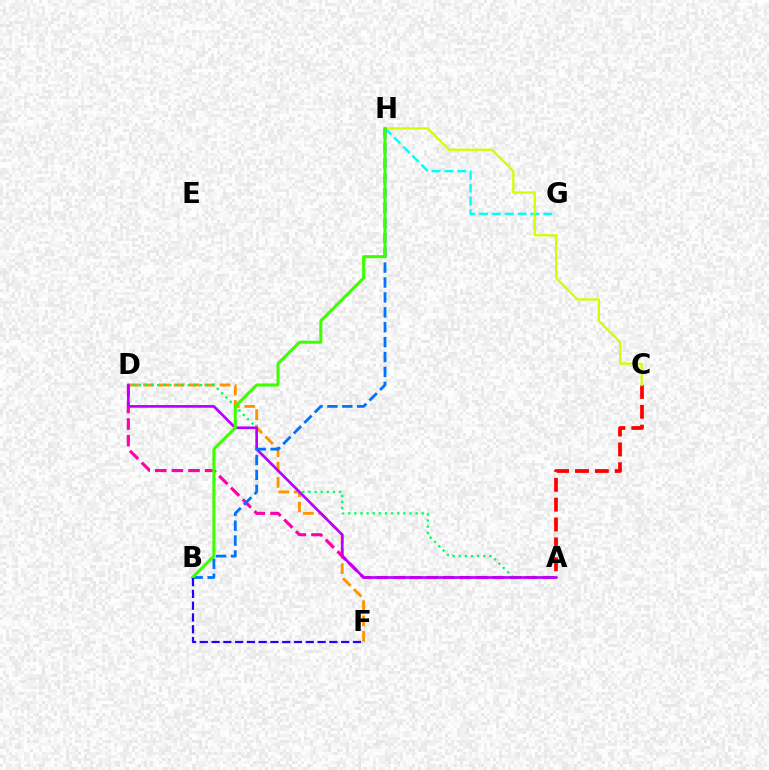{('G', 'H'): [{'color': '#00fff6', 'line_style': 'dashed', 'thickness': 1.75}], ('D', 'F'): [{'color': '#ff9400', 'line_style': 'dashed', 'thickness': 2.08}], ('A', 'D'): [{'color': '#ff00ac', 'line_style': 'dashed', 'thickness': 2.26}, {'color': '#00ff5c', 'line_style': 'dotted', 'thickness': 1.66}, {'color': '#b900ff', 'line_style': 'solid', 'thickness': 1.92}], ('A', 'C'): [{'color': '#ff0000', 'line_style': 'dashed', 'thickness': 2.7}], ('C', 'H'): [{'color': '#d1ff00', 'line_style': 'solid', 'thickness': 1.63}], ('B', 'H'): [{'color': '#0074ff', 'line_style': 'dashed', 'thickness': 2.02}, {'color': '#3dff00', 'line_style': 'solid', 'thickness': 2.17}], ('B', 'F'): [{'color': '#2500ff', 'line_style': 'dashed', 'thickness': 1.6}]}